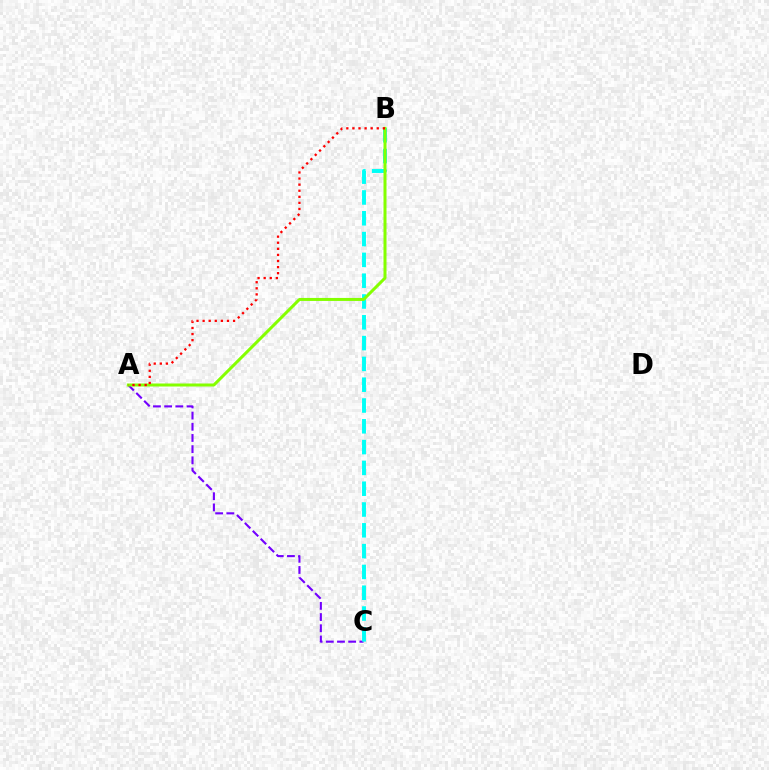{('A', 'C'): [{'color': '#7200ff', 'line_style': 'dashed', 'thickness': 1.52}], ('B', 'C'): [{'color': '#00fff6', 'line_style': 'dashed', 'thickness': 2.83}], ('A', 'B'): [{'color': '#84ff00', 'line_style': 'solid', 'thickness': 2.17}, {'color': '#ff0000', 'line_style': 'dotted', 'thickness': 1.65}]}